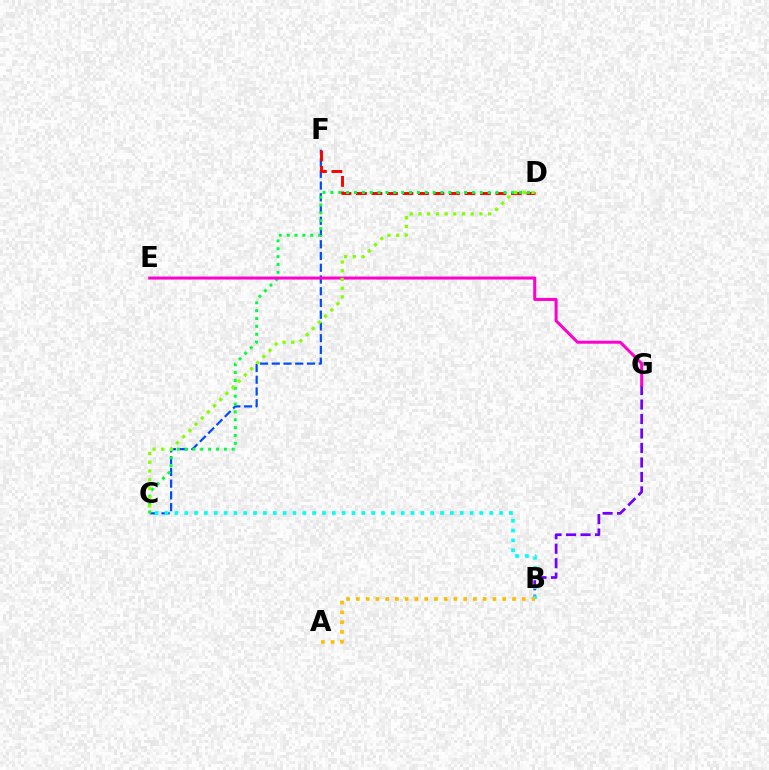{('C', 'F'): [{'color': '#004bff', 'line_style': 'dashed', 'thickness': 1.6}], ('B', 'G'): [{'color': '#7200ff', 'line_style': 'dashed', 'thickness': 1.97}], ('D', 'F'): [{'color': '#ff0000', 'line_style': 'dashed', 'thickness': 2.11}], ('C', 'D'): [{'color': '#00ff39', 'line_style': 'dotted', 'thickness': 2.14}, {'color': '#84ff00', 'line_style': 'dotted', 'thickness': 2.37}], ('B', 'C'): [{'color': '#00fff6', 'line_style': 'dotted', 'thickness': 2.67}], ('E', 'G'): [{'color': '#ff00cf', 'line_style': 'solid', 'thickness': 2.17}], ('A', 'B'): [{'color': '#ffbd00', 'line_style': 'dotted', 'thickness': 2.65}]}